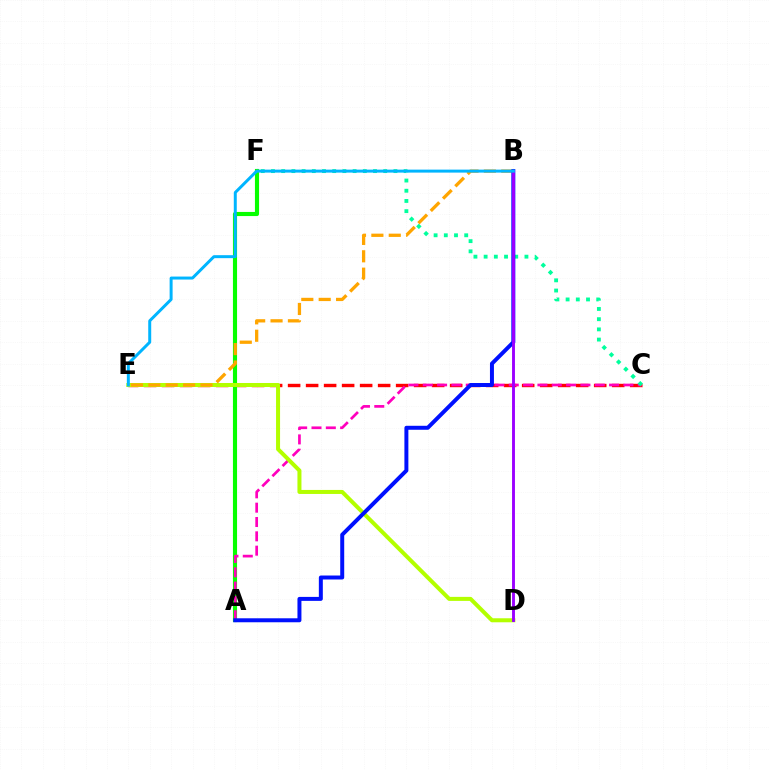{('C', 'E'): [{'color': '#ff0000', 'line_style': 'dashed', 'thickness': 2.45}], ('A', 'F'): [{'color': '#08ff00', 'line_style': 'solid', 'thickness': 2.97}], ('A', 'C'): [{'color': '#ff00bd', 'line_style': 'dashed', 'thickness': 1.95}], ('C', 'F'): [{'color': '#00ff9d', 'line_style': 'dotted', 'thickness': 2.77}], ('D', 'E'): [{'color': '#b3ff00', 'line_style': 'solid', 'thickness': 2.89}], ('B', 'E'): [{'color': '#ffa500', 'line_style': 'dashed', 'thickness': 2.36}, {'color': '#00b5ff', 'line_style': 'solid', 'thickness': 2.14}], ('A', 'B'): [{'color': '#0010ff', 'line_style': 'solid', 'thickness': 2.86}], ('B', 'D'): [{'color': '#9b00ff', 'line_style': 'solid', 'thickness': 2.09}]}